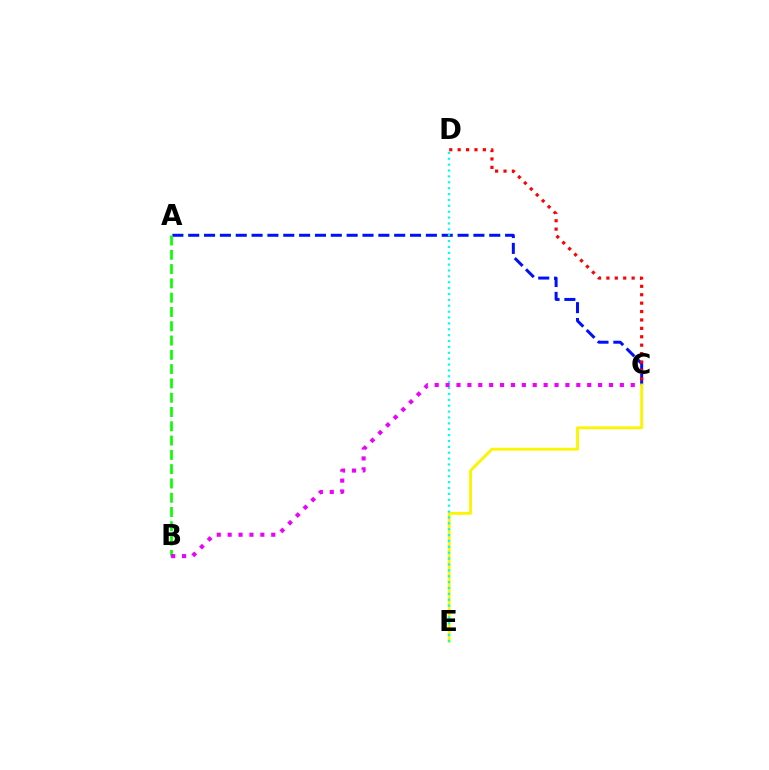{('A', 'C'): [{'color': '#0010ff', 'line_style': 'dashed', 'thickness': 2.15}], ('C', 'D'): [{'color': '#ff0000', 'line_style': 'dotted', 'thickness': 2.28}], ('C', 'E'): [{'color': '#fcf500', 'line_style': 'solid', 'thickness': 2.06}], ('D', 'E'): [{'color': '#00fff6', 'line_style': 'dotted', 'thickness': 1.6}], ('A', 'B'): [{'color': '#08ff00', 'line_style': 'dashed', 'thickness': 1.94}], ('B', 'C'): [{'color': '#ee00ff', 'line_style': 'dotted', 'thickness': 2.96}]}